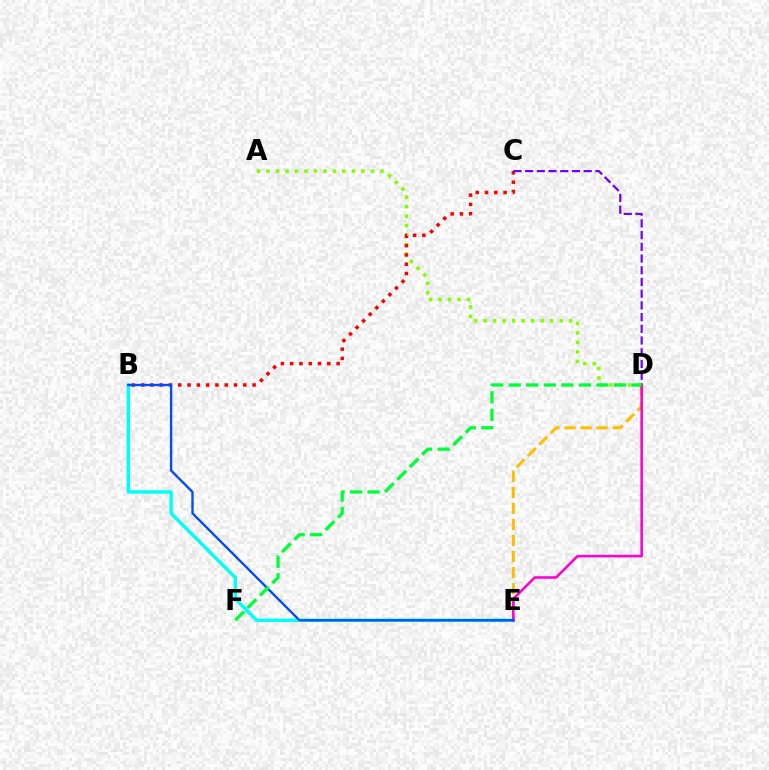{('A', 'D'): [{'color': '#84ff00', 'line_style': 'dotted', 'thickness': 2.58}], ('B', 'E'): [{'color': '#00fff6', 'line_style': 'solid', 'thickness': 2.45}, {'color': '#004bff', 'line_style': 'solid', 'thickness': 1.69}], ('B', 'C'): [{'color': '#ff0000', 'line_style': 'dotted', 'thickness': 2.52}], ('D', 'E'): [{'color': '#ffbd00', 'line_style': 'dashed', 'thickness': 2.18}, {'color': '#ff00cf', 'line_style': 'solid', 'thickness': 1.85}], ('C', 'D'): [{'color': '#7200ff', 'line_style': 'dashed', 'thickness': 1.59}], ('D', 'F'): [{'color': '#00ff39', 'line_style': 'dashed', 'thickness': 2.38}]}